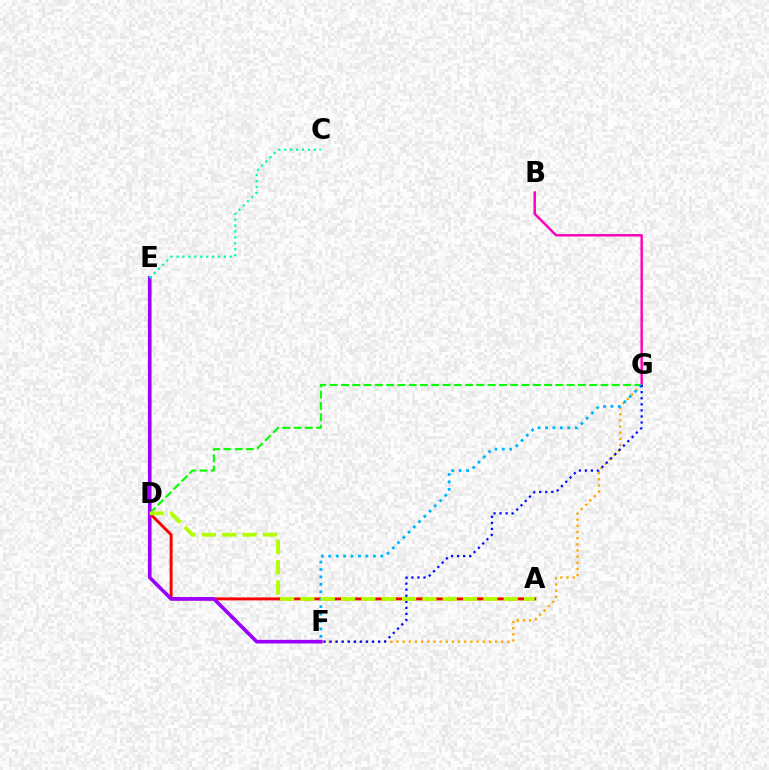{('A', 'D'): [{'color': '#ff0000', 'line_style': 'solid', 'thickness': 2.12}, {'color': '#b3ff00', 'line_style': 'dashed', 'thickness': 2.76}], ('B', 'G'): [{'color': '#ff00bd', 'line_style': 'solid', 'thickness': 1.76}], ('F', 'G'): [{'color': '#ffa500', 'line_style': 'dotted', 'thickness': 1.67}, {'color': '#00b5ff', 'line_style': 'dotted', 'thickness': 2.02}, {'color': '#0010ff', 'line_style': 'dotted', 'thickness': 1.65}], ('D', 'G'): [{'color': '#08ff00', 'line_style': 'dashed', 'thickness': 1.53}], ('E', 'F'): [{'color': '#9b00ff', 'line_style': 'solid', 'thickness': 2.61}], ('C', 'E'): [{'color': '#00ff9d', 'line_style': 'dotted', 'thickness': 1.61}]}